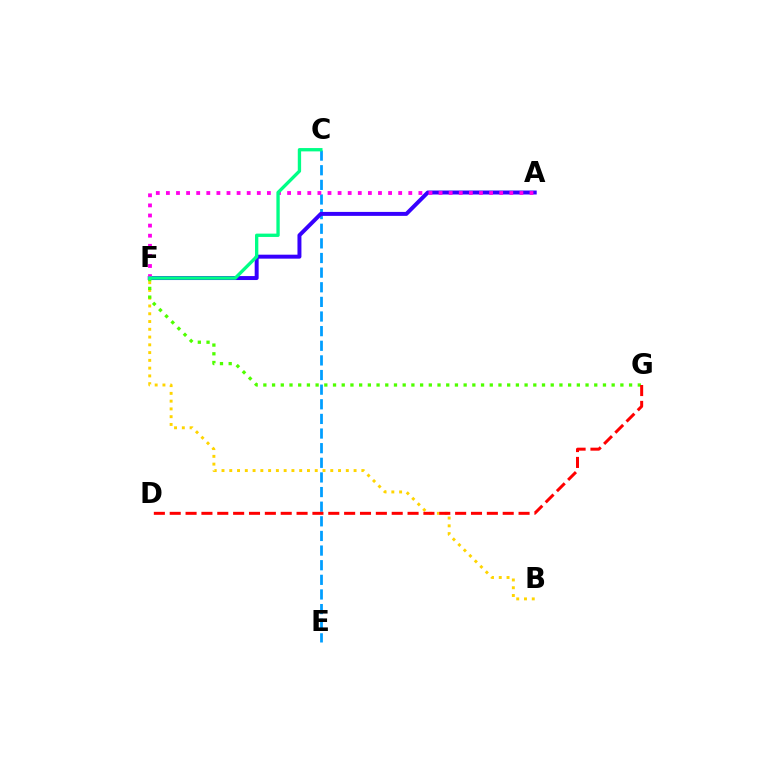{('B', 'F'): [{'color': '#ffd500', 'line_style': 'dotted', 'thickness': 2.11}], ('C', 'E'): [{'color': '#009eff', 'line_style': 'dashed', 'thickness': 1.99}], ('A', 'F'): [{'color': '#3700ff', 'line_style': 'solid', 'thickness': 2.85}, {'color': '#ff00ed', 'line_style': 'dotted', 'thickness': 2.74}], ('F', 'G'): [{'color': '#4fff00', 'line_style': 'dotted', 'thickness': 2.37}], ('D', 'G'): [{'color': '#ff0000', 'line_style': 'dashed', 'thickness': 2.15}], ('C', 'F'): [{'color': '#00ff86', 'line_style': 'solid', 'thickness': 2.39}]}